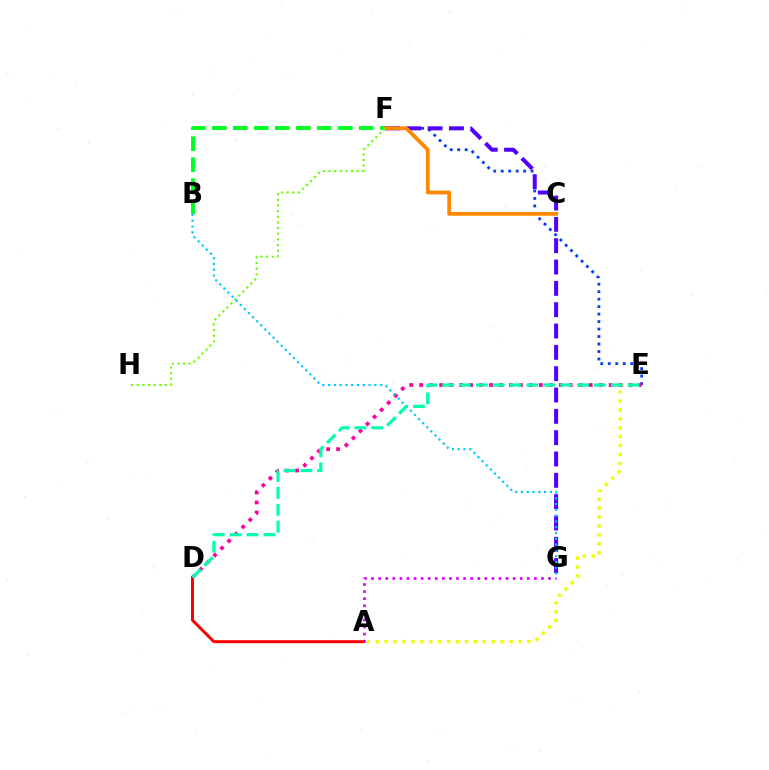{('A', 'D'): [{'color': '#ff0000', 'line_style': 'solid', 'thickness': 2.15}], ('A', 'E'): [{'color': '#eeff00', 'line_style': 'dotted', 'thickness': 2.42}], ('E', 'F'): [{'color': '#003fff', 'line_style': 'dotted', 'thickness': 2.03}], ('F', 'G'): [{'color': '#4f00ff', 'line_style': 'dashed', 'thickness': 2.9}], ('A', 'G'): [{'color': '#d600ff', 'line_style': 'dotted', 'thickness': 1.92}], ('B', 'F'): [{'color': '#00ff27', 'line_style': 'dashed', 'thickness': 2.85}], ('C', 'F'): [{'color': '#ff8800', 'line_style': 'solid', 'thickness': 2.72}], ('F', 'H'): [{'color': '#66ff00', 'line_style': 'dotted', 'thickness': 1.53}], ('D', 'E'): [{'color': '#ff00a0', 'line_style': 'dotted', 'thickness': 2.71}, {'color': '#00ffaf', 'line_style': 'dashed', 'thickness': 2.29}], ('B', 'G'): [{'color': '#00c7ff', 'line_style': 'dotted', 'thickness': 1.57}]}